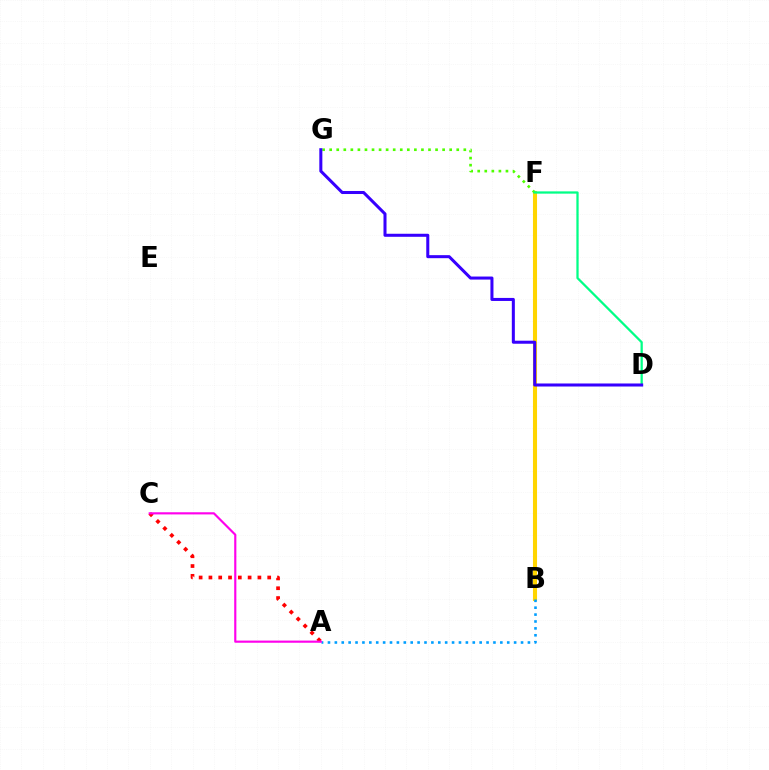{('A', 'C'): [{'color': '#ff0000', 'line_style': 'dotted', 'thickness': 2.66}, {'color': '#ff00ed', 'line_style': 'solid', 'thickness': 1.56}], ('B', 'F'): [{'color': '#ffd500', 'line_style': 'solid', 'thickness': 2.93}], ('F', 'G'): [{'color': '#4fff00', 'line_style': 'dotted', 'thickness': 1.92}], ('A', 'B'): [{'color': '#009eff', 'line_style': 'dotted', 'thickness': 1.87}], ('D', 'F'): [{'color': '#00ff86', 'line_style': 'solid', 'thickness': 1.63}], ('D', 'G'): [{'color': '#3700ff', 'line_style': 'solid', 'thickness': 2.19}]}